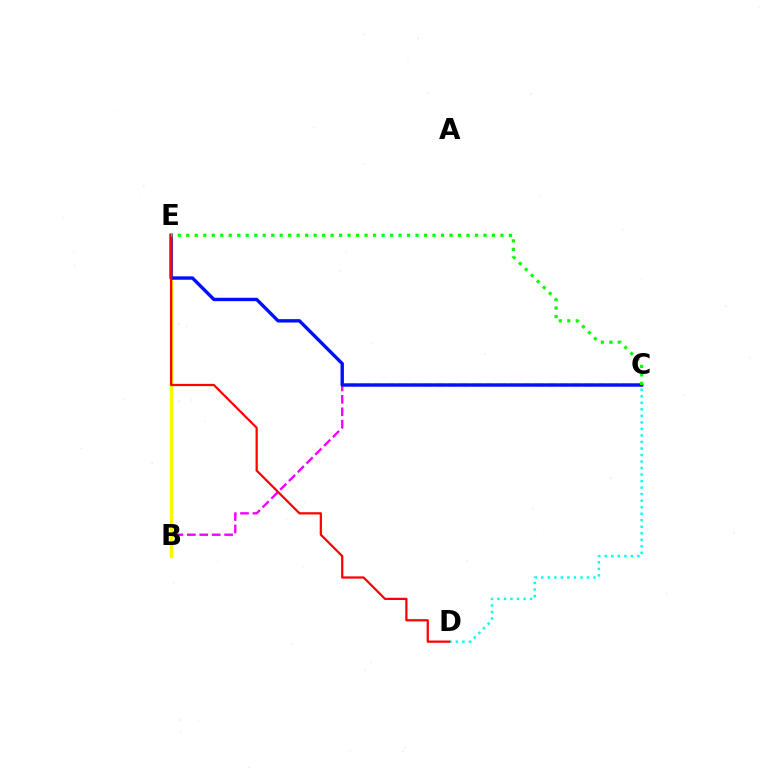{('B', 'C'): [{'color': '#ee00ff', 'line_style': 'dashed', 'thickness': 1.69}], ('B', 'E'): [{'color': '#fcf500', 'line_style': 'solid', 'thickness': 2.42}], ('C', 'E'): [{'color': '#0010ff', 'line_style': 'solid', 'thickness': 2.44}, {'color': '#08ff00', 'line_style': 'dotted', 'thickness': 2.31}], ('C', 'D'): [{'color': '#00fff6', 'line_style': 'dotted', 'thickness': 1.77}], ('D', 'E'): [{'color': '#ff0000', 'line_style': 'solid', 'thickness': 1.61}]}